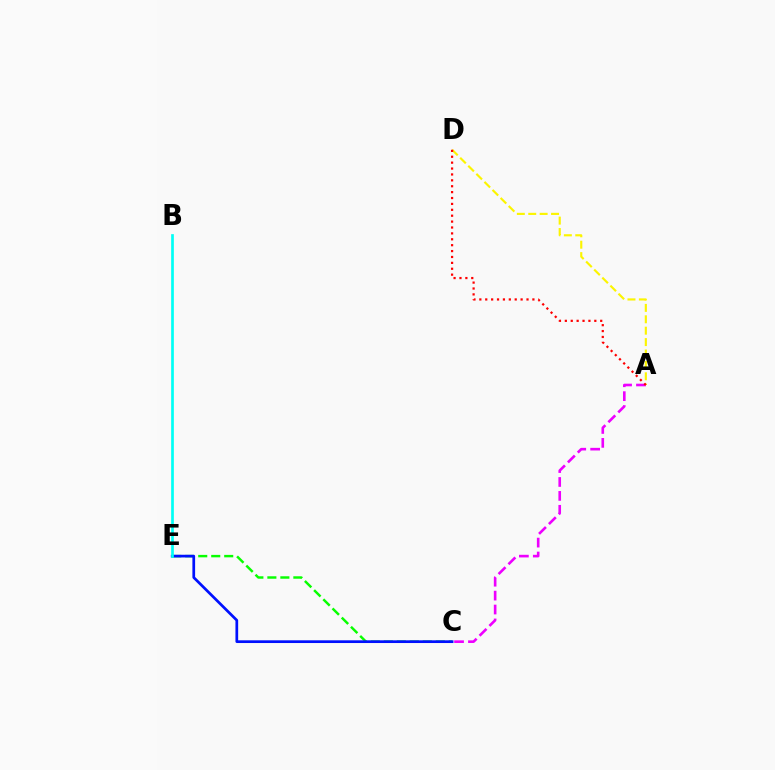{('A', 'C'): [{'color': '#ee00ff', 'line_style': 'dashed', 'thickness': 1.89}], ('A', 'D'): [{'color': '#fcf500', 'line_style': 'dashed', 'thickness': 1.55}, {'color': '#ff0000', 'line_style': 'dotted', 'thickness': 1.6}], ('C', 'E'): [{'color': '#08ff00', 'line_style': 'dashed', 'thickness': 1.76}, {'color': '#0010ff', 'line_style': 'solid', 'thickness': 1.96}], ('B', 'E'): [{'color': '#00fff6', 'line_style': 'solid', 'thickness': 1.94}]}